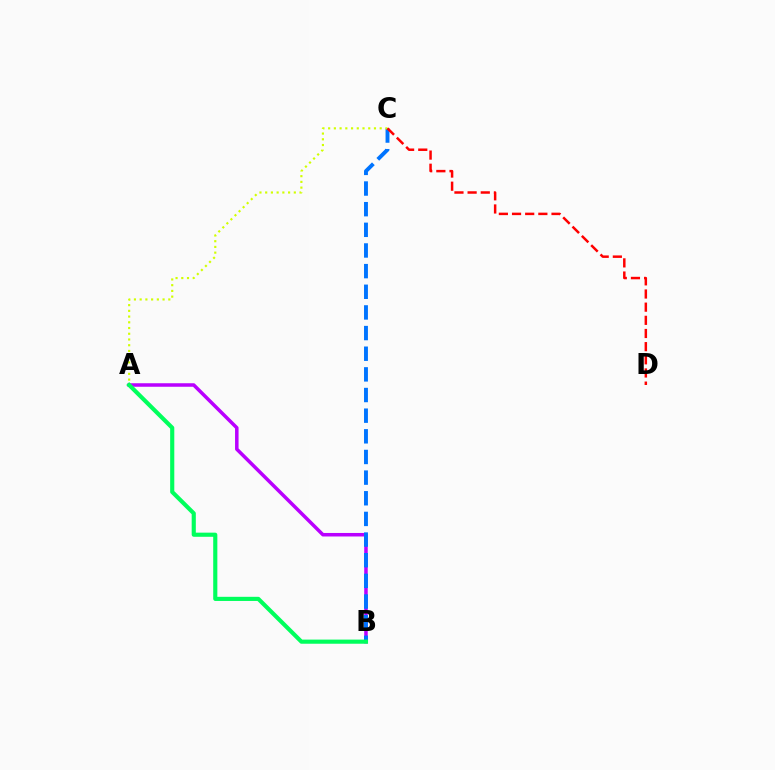{('A', 'B'): [{'color': '#b900ff', 'line_style': 'solid', 'thickness': 2.53}, {'color': '#00ff5c', 'line_style': 'solid', 'thickness': 2.98}], ('B', 'C'): [{'color': '#0074ff', 'line_style': 'dashed', 'thickness': 2.81}], ('A', 'C'): [{'color': '#d1ff00', 'line_style': 'dotted', 'thickness': 1.56}], ('C', 'D'): [{'color': '#ff0000', 'line_style': 'dashed', 'thickness': 1.79}]}